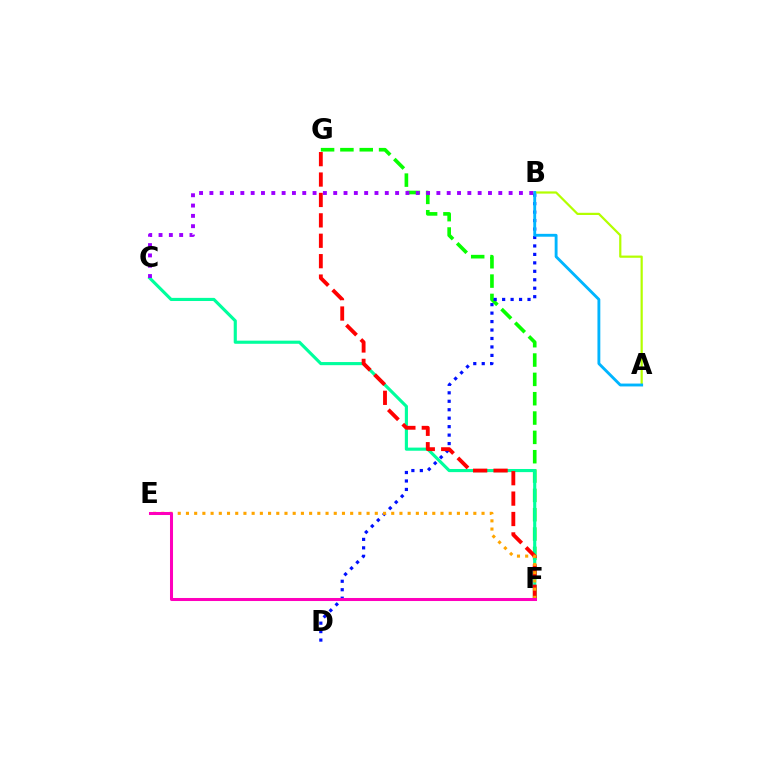{('F', 'G'): [{'color': '#08ff00', 'line_style': 'dashed', 'thickness': 2.63}, {'color': '#ff0000', 'line_style': 'dashed', 'thickness': 2.77}], ('A', 'B'): [{'color': '#b3ff00', 'line_style': 'solid', 'thickness': 1.6}, {'color': '#00b5ff', 'line_style': 'solid', 'thickness': 2.06}], ('B', 'D'): [{'color': '#0010ff', 'line_style': 'dotted', 'thickness': 2.3}], ('C', 'F'): [{'color': '#00ff9d', 'line_style': 'solid', 'thickness': 2.25}], ('E', 'F'): [{'color': '#ffa500', 'line_style': 'dotted', 'thickness': 2.23}, {'color': '#ff00bd', 'line_style': 'solid', 'thickness': 2.18}], ('B', 'C'): [{'color': '#9b00ff', 'line_style': 'dotted', 'thickness': 2.8}]}